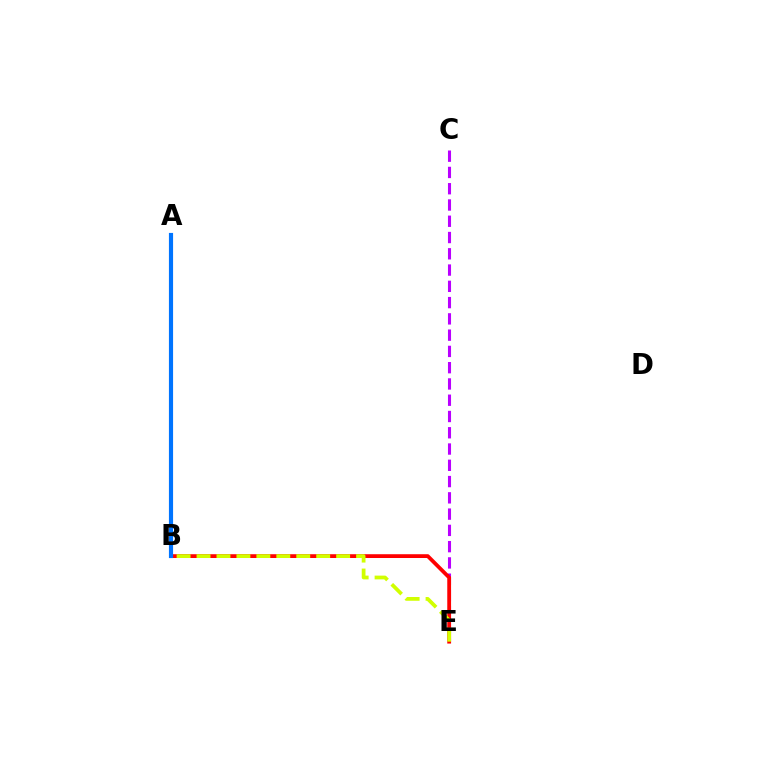{('C', 'E'): [{'color': '#b900ff', 'line_style': 'dashed', 'thickness': 2.21}], ('B', 'E'): [{'color': '#ff0000', 'line_style': 'solid', 'thickness': 2.73}, {'color': '#d1ff00', 'line_style': 'dashed', 'thickness': 2.71}], ('A', 'B'): [{'color': '#00ff5c', 'line_style': 'dotted', 'thickness': 1.94}, {'color': '#0074ff', 'line_style': 'solid', 'thickness': 2.99}]}